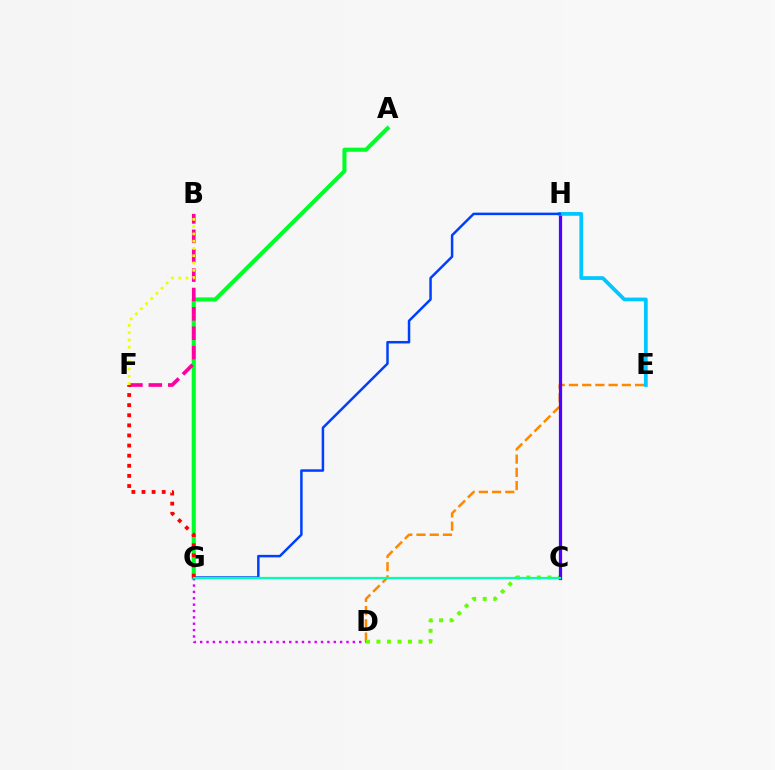{('D', 'E'): [{'color': '#ff8800', 'line_style': 'dashed', 'thickness': 1.8}], ('A', 'G'): [{'color': '#00ff27', 'line_style': 'solid', 'thickness': 2.94}], ('B', 'F'): [{'color': '#ff00a0', 'line_style': 'dashed', 'thickness': 2.63}, {'color': '#eeff00', 'line_style': 'dotted', 'thickness': 1.98}], ('D', 'G'): [{'color': '#d600ff', 'line_style': 'dotted', 'thickness': 1.73}], ('C', 'D'): [{'color': '#66ff00', 'line_style': 'dotted', 'thickness': 2.85}], ('C', 'H'): [{'color': '#4f00ff', 'line_style': 'solid', 'thickness': 2.32}], ('E', 'H'): [{'color': '#00c7ff', 'line_style': 'solid', 'thickness': 2.69}], ('G', 'H'): [{'color': '#003fff', 'line_style': 'solid', 'thickness': 1.79}], ('F', 'G'): [{'color': '#ff0000', 'line_style': 'dotted', 'thickness': 2.75}], ('C', 'G'): [{'color': '#00ffaf', 'line_style': 'solid', 'thickness': 1.61}]}